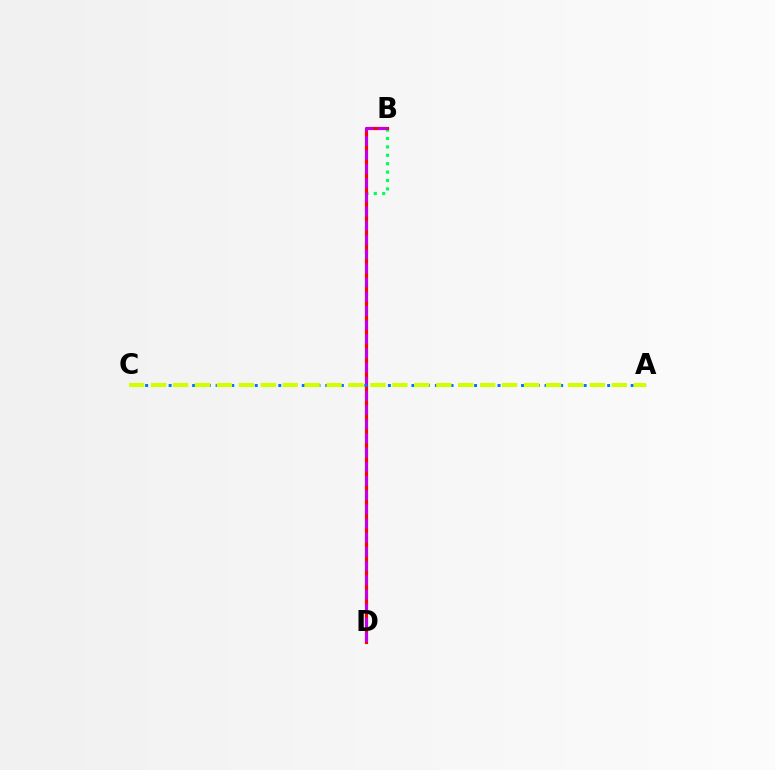{('B', 'D'): [{'color': '#00ff5c', 'line_style': 'dotted', 'thickness': 2.28}, {'color': '#ff0000', 'line_style': 'solid', 'thickness': 2.3}, {'color': '#b900ff', 'line_style': 'dashed', 'thickness': 1.93}], ('A', 'C'): [{'color': '#0074ff', 'line_style': 'dotted', 'thickness': 2.13}, {'color': '#d1ff00', 'line_style': 'dashed', 'thickness': 2.98}]}